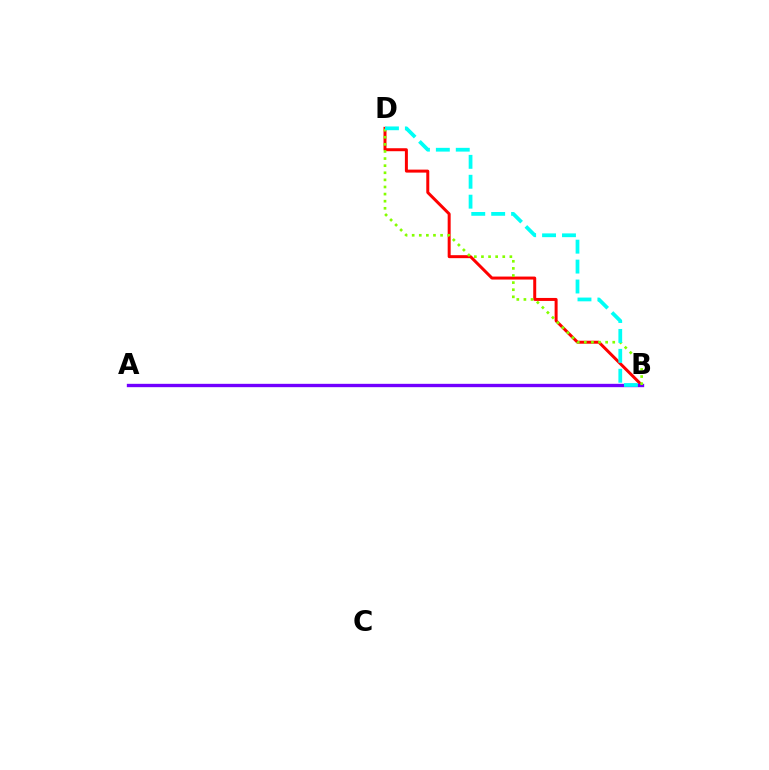{('B', 'D'): [{'color': '#ff0000', 'line_style': 'solid', 'thickness': 2.15}, {'color': '#84ff00', 'line_style': 'dotted', 'thickness': 1.93}, {'color': '#00fff6', 'line_style': 'dashed', 'thickness': 2.71}], ('A', 'B'): [{'color': '#7200ff', 'line_style': 'solid', 'thickness': 2.41}]}